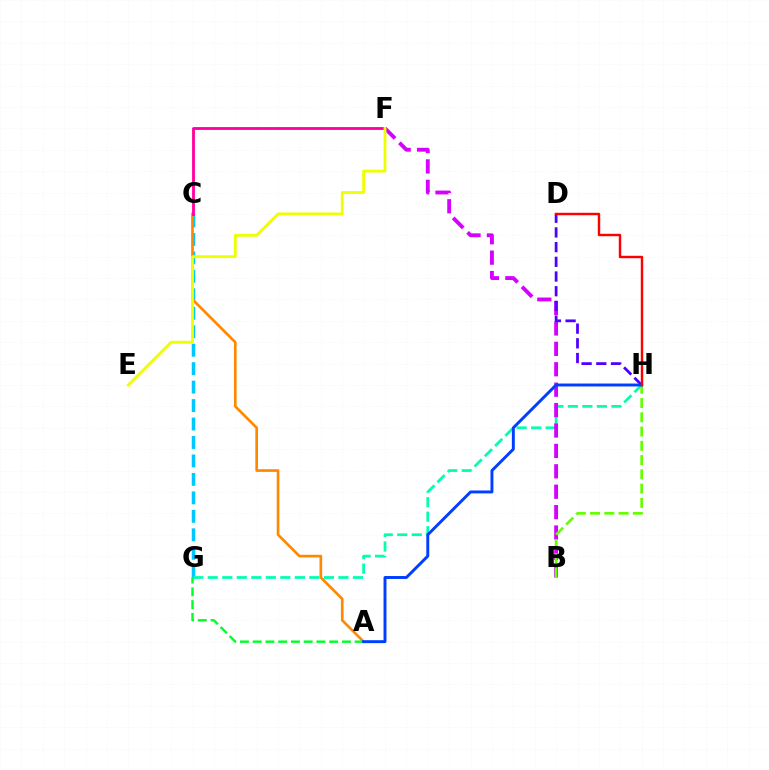{('C', 'G'): [{'color': '#00c7ff', 'line_style': 'dashed', 'thickness': 2.51}], ('A', 'C'): [{'color': '#ff8800', 'line_style': 'solid', 'thickness': 1.92}], ('G', 'H'): [{'color': '#00ffaf', 'line_style': 'dashed', 'thickness': 1.97}], ('B', 'F'): [{'color': '#d600ff', 'line_style': 'dashed', 'thickness': 2.77}], ('C', 'F'): [{'color': '#ff00a0', 'line_style': 'solid', 'thickness': 2.03}], ('A', 'G'): [{'color': '#00ff27', 'line_style': 'dashed', 'thickness': 1.73}], ('D', 'H'): [{'color': '#4f00ff', 'line_style': 'dashed', 'thickness': 2.0}, {'color': '#ff0000', 'line_style': 'solid', 'thickness': 1.75}], ('E', 'F'): [{'color': '#eeff00', 'line_style': 'solid', 'thickness': 2.03}], ('B', 'H'): [{'color': '#66ff00', 'line_style': 'dashed', 'thickness': 1.94}], ('A', 'H'): [{'color': '#003fff', 'line_style': 'solid', 'thickness': 2.12}]}